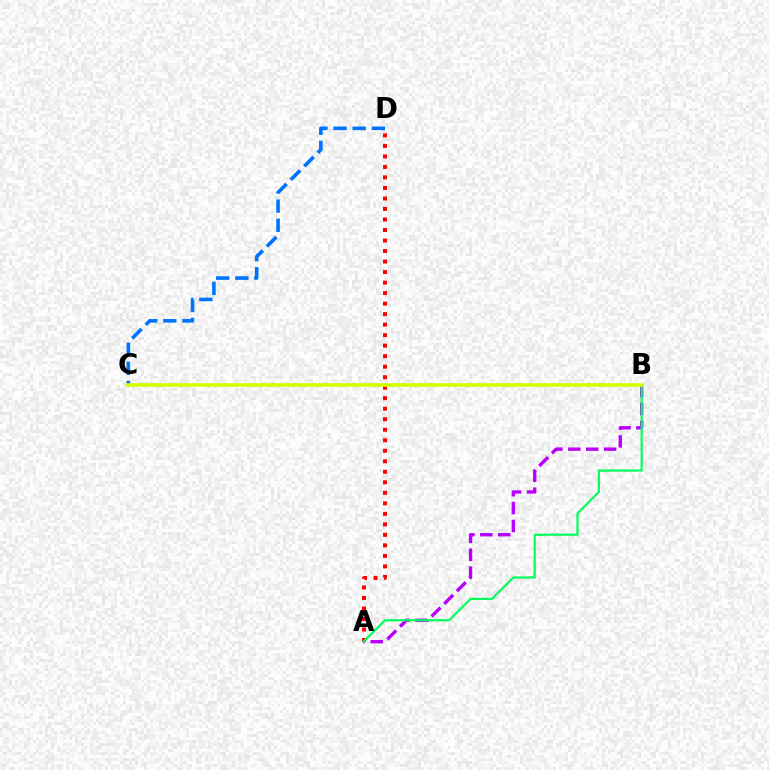{('A', 'D'): [{'color': '#ff0000', 'line_style': 'dotted', 'thickness': 2.86}], ('C', 'D'): [{'color': '#0074ff', 'line_style': 'dashed', 'thickness': 2.6}], ('A', 'B'): [{'color': '#b900ff', 'line_style': 'dashed', 'thickness': 2.43}, {'color': '#00ff5c', 'line_style': 'solid', 'thickness': 1.58}], ('B', 'C'): [{'color': '#d1ff00', 'line_style': 'solid', 'thickness': 2.61}]}